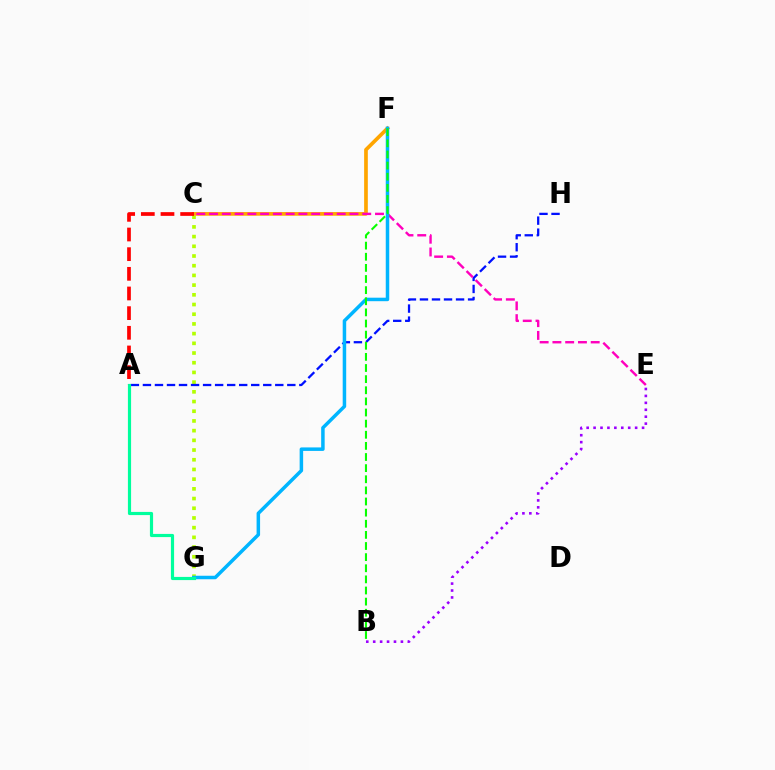{('C', 'G'): [{'color': '#b3ff00', 'line_style': 'dotted', 'thickness': 2.64}], ('B', 'E'): [{'color': '#9b00ff', 'line_style': 'dotted', 'thickness': 1.88}], ('C', 'F'): [{'color': '#ffa500', 'line_style': 'solid', 'thickness': 2.65}], ('A', 'C'): [{'color': '#ff0000', 'line_style': 'dashed', 'thickness': 2.67}], ('A', 'H'): [{'color': '#0010ff', 'line_style': 'dashed', 'thickness': 1.63}], ('C', 'E'): [{'color': '#ff00bd', 'line_style': 'dashed', 'thickness': 1.73}], ('F', 'G'): [{'color': '#00b5ff', 'line_style': 'solid', 'thickness': 2.52}], ('B', 'F'): [{'color': '#08ff00', 'line_style': 'dashed', 'thickness': 1.51}], ('A', 'G'): [{'color': '#00ff9d', 'line_style': 'solid', 'thickness': 2.29}]}